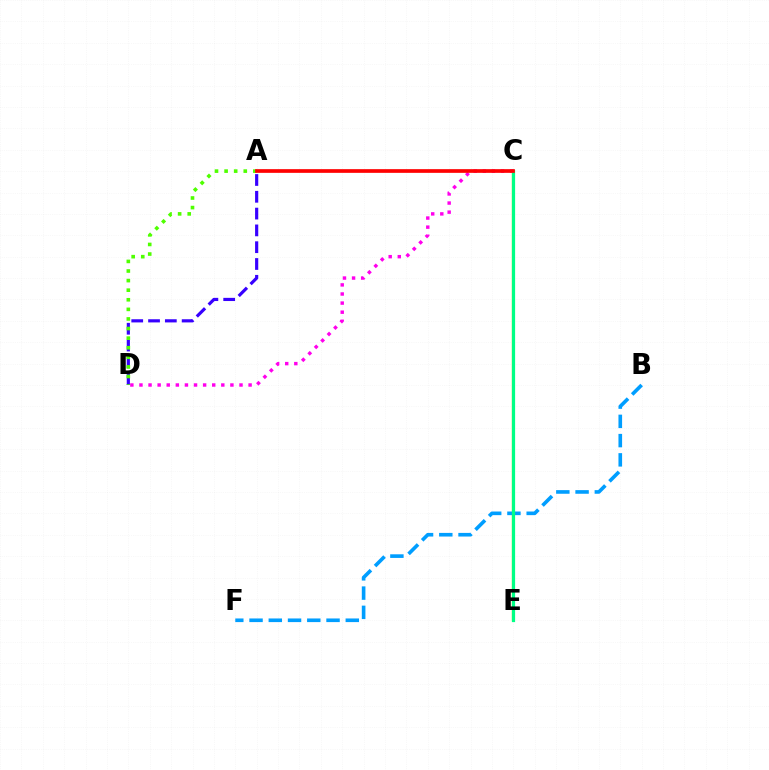{('C', 'E'): [{'color': '#ffd500', 'line_style': 'solid', 'thickness': 1.65}, {'color': '#00ff86', 'line_style': 'solid', 'thickness': 2.32}], ('A', 'D'): [{'color': '#3700ff', 'line_style': 'dashed', 'thickness': 2.28}, {'color': '#4fff00', 'line_style': 'dotted', 'thickness': 2.61}], ('B', 'F'): [{'color': '#009eff', 'line_style': 'dashed', 'thickness': 2.62}], ('C', 'D'): [{'color': '#ff00ed', 'line_style': 'dotted', 'thickness': 2.47}], ('A', 'C'): [{'color': '#ff0000', 'line_style': 'solid', 'thickness': 2.65}]}